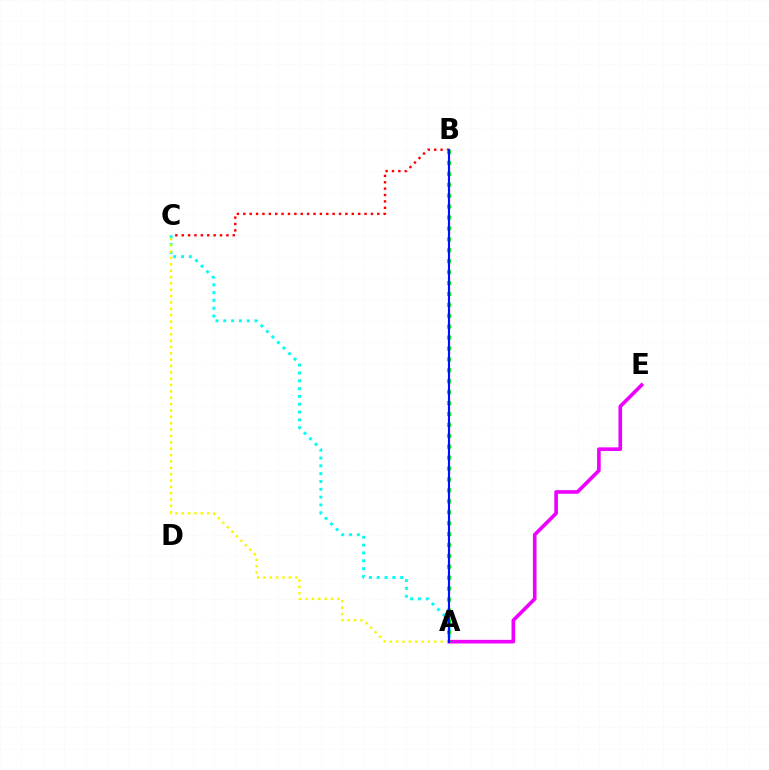{('A', 'E'): [{'color': '#ee00ff', 'line_style': 'solid', 'thickness': 2.61}], ('A', 'C'): [{'color': '#00fff6', 'line_style': 'dotted', 'thickness': 2.13}, {'color': '#fcf500', 'line_style': 'dotted', 'thickness': 1.73}], ('B', 'C'): [{'color': '#ff0000', 'line_style': 'dotted', 'thickness': 1.73}], ('A', 'B'): [{'color': '#08ff00', 'line_style': 'dotted', 'thickness': 2.97}, {'color': '#0010ff', 'line_style': 'solid', 'thickness': 1.56}]}